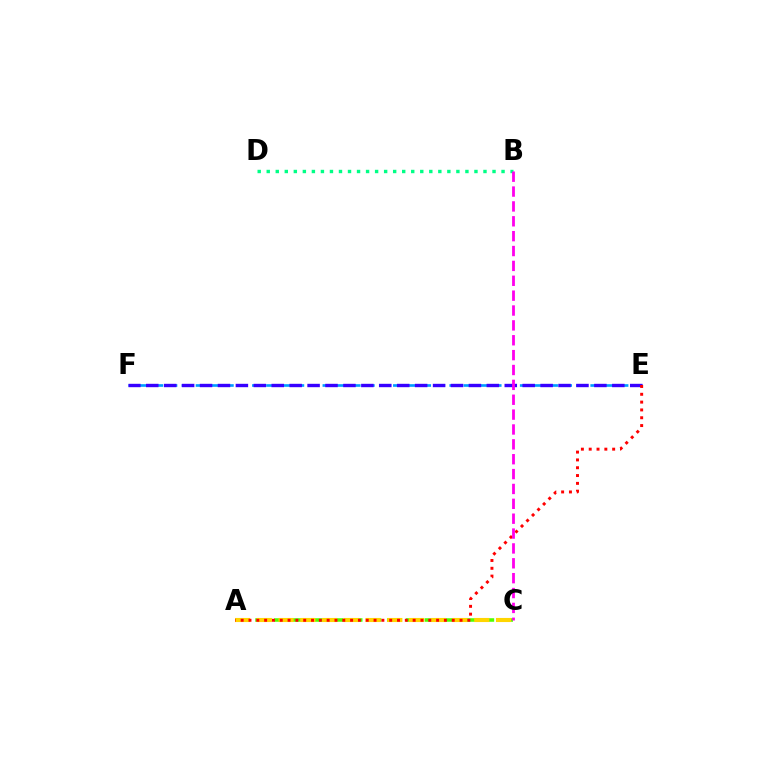{('A', 'C'): [{'color': '#4fff00', 'line_style': 'dashed', 'thickness': 2.56}, {'color': '#ffd500', 'line_style': 'dashed', 'thickness': 2.95}], ('B', 'D'): [{'color': '#00ff86', 'line_style': 'dotted', 'thickness': 2.45}], ('E', 'F'): [{'color': '#009eff', 'line_style': 'dashed', 'thickness': 1.91}, {'color': '#3700ff', 'line_style': 'dashed', 'thickness': 2.44}], ('A', 'E'): [{'color': '#ff0000', 'line_style': 'dotted', 'thickness': 2.12}], ('B', 'C'): [{'color': '#ff00ed', 'line_style': 'dashed', 'thickness': 2.02}]}